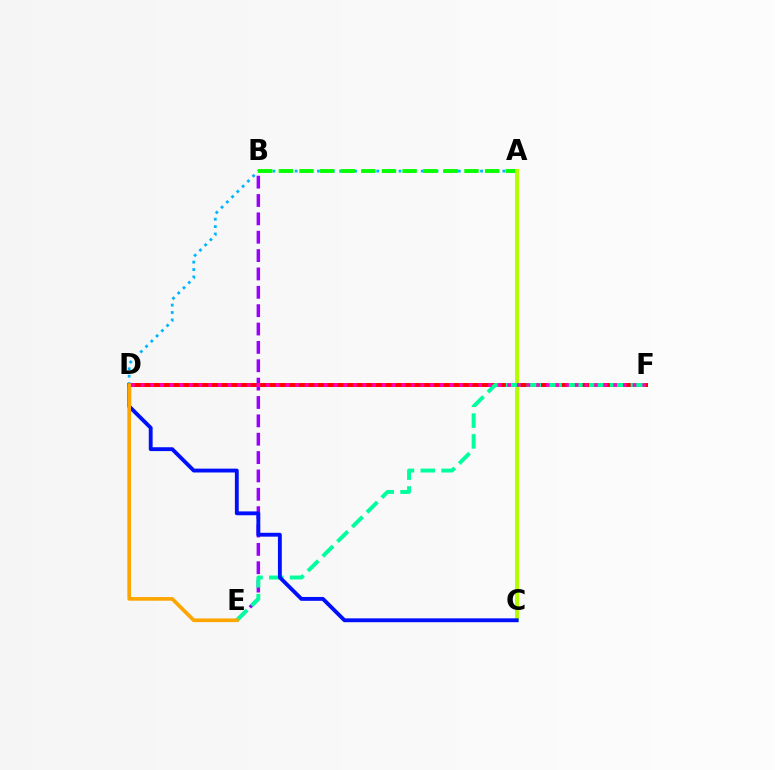{('A', 'D'): [{'color': '#00b5ff', 'line_style': 'dotted', 'thickness': 2.02}], ('A', 'B'): [{'color': '#08ff00', 'line_style': 'dashed', 'thickness': 2.8}], ('D', 'F'): [{'color': '#ff0000', 'line_style': 'solid', 'thickness': 2.85}, {'color': '#ff00bd', 'line_style': 'dotted', 'thickness': 2.62}], ('B', 'E'): [{'color': '#9b00ff', 'line_style': 'dashed', 'thickness': 2.49}], ('A', 'C'): [{'color': '#b3ff00', 'line_style': 'solid', 'thickness': 2.89}], ('E', 'F'): [{'color': '#00ff9d', 'line_style': 'dashed', 'thickness': 2.83}], ('C', 'D'): [{'color': '#0010ff', 'line_style': 'solid', 'thickness': 2.78}], ('D', 'E'): [{'color': '#ffa500', 'line_style': 'solid', 'thickness': 2.64}]}